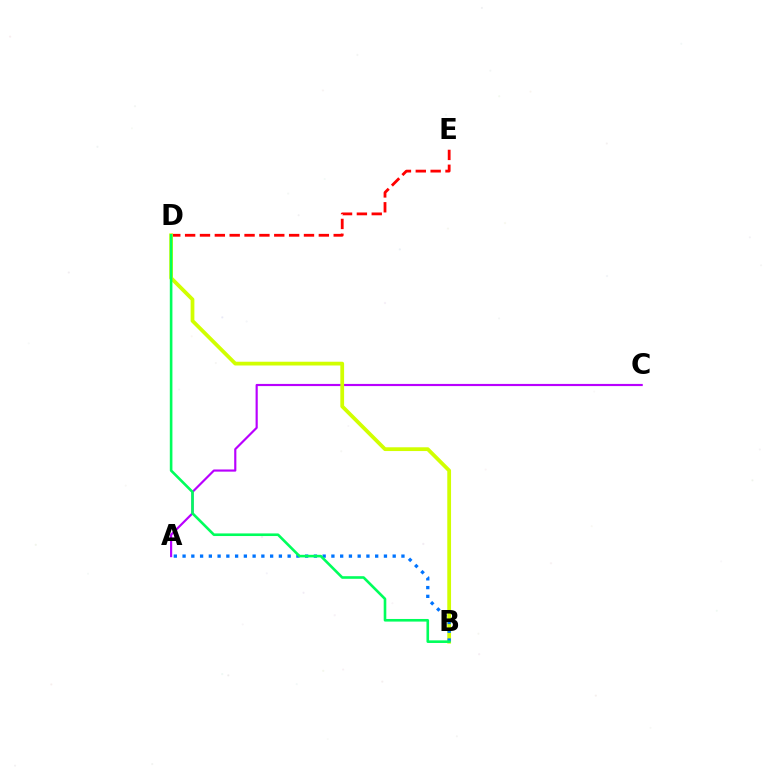{('D', 'E'): [{'color': '#ff0000', 'line_style': 'dashed', 'thickness': 2.02}], ('A', 'C'): [{'color': '#b900ff', 'line_style': 'solid', 'thickness': 1.56}], ('B', 'D'): [{'color': '#d1ff00', 'line_style': 'solid', 'thickness': 2.71}, {'color': '#00ff5c', 'line_style': 'solid', 'thickness': 1.88}], ('A', 'B'): [{'color': '#0074ff', 'line_style': 'dotted', 'thickness': 2.38}]}